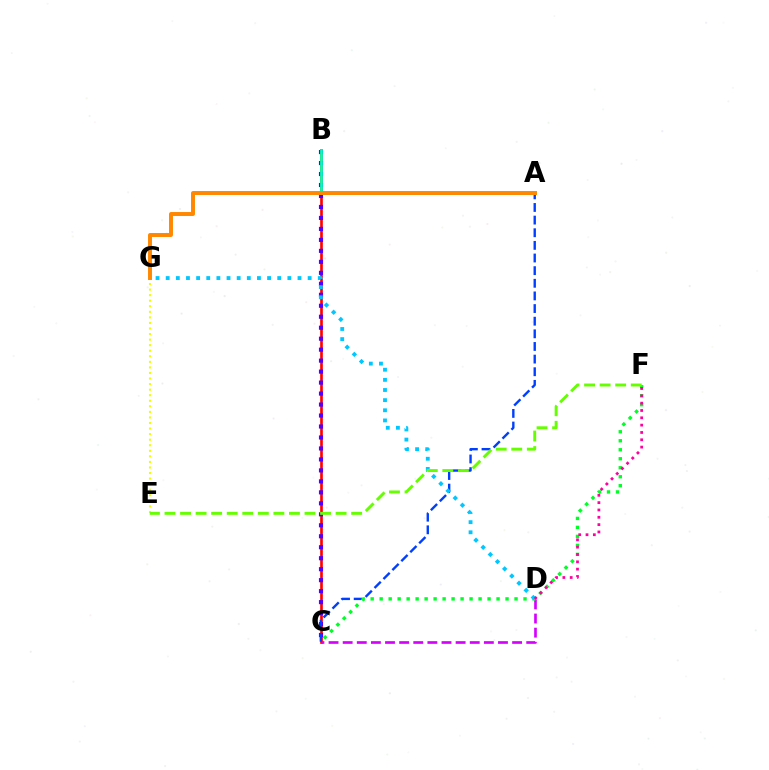{('B', 'C'): [{'color': '#ff0000', 'line_style': 'solid', 'thickness': 1.91}, {'color': '#4f00ff', 'line_style': 'dotted', 'thickness': 2.98}], ('C', 'D'): [{'color': '#d600ff', 'line_style': 'dashed', 'thickness': 1.92}], ('A', 'C'): [{'color': '#003fff', 'line_style': 'dashed', 'thickness': 1.72}], ('A', 'B'): [{'color': '#00ffaf', 'line_style': 'solid', 'thickness': 1.99}], ('C', 'F'): [{'color': '#00ff27', 'line_style': 'dotted', 'thickness': 2.44}], ('E', 'G'): [{'color': '#eeff00', 'line_style': 'dotted', 'thickness': 1.51}], ('D', 'G'): [{'color': '#00c7ff', 'line_style': 'dotted', 'thickness': 2.75}], ('A', 'G'): [{'color': '#ff8800', 'line_style': 'solid', 'thickness': 2.85}], ('D', 'F'): [{'color': '#ff00a0', 'line_style': 'dotted', 'thickness': 1.99}], ('E', 'F'): [{'color': '#66ff00', 'line_style': 'dashed', 'thickness': 2.11}]}